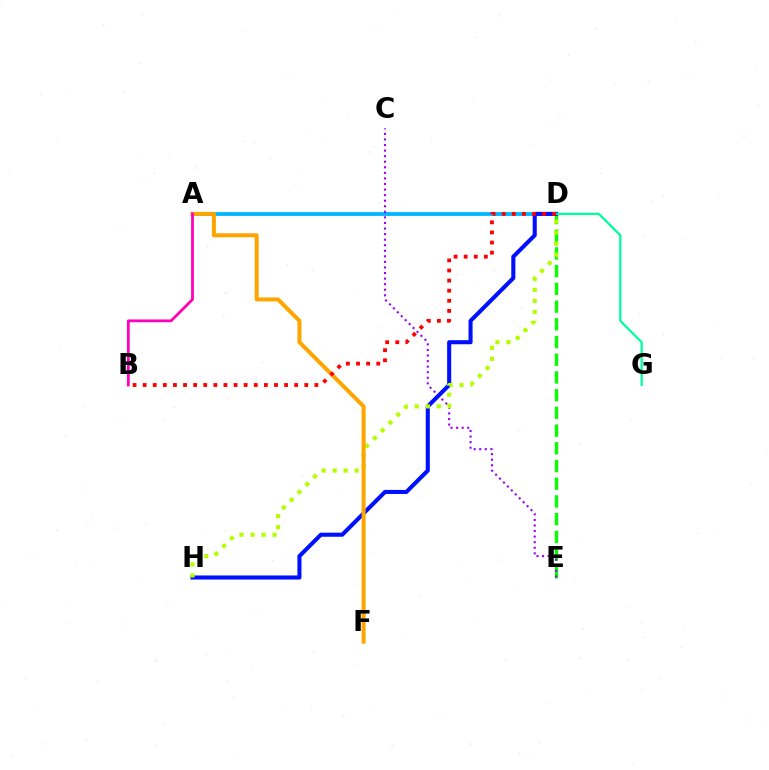{('A', 'D'): [{'color': '#00b5ff', 'line_style': 'solid', 'thickness': 2.73}], ('D', 'E'): [{'color': '#08ff00', 'line_style': 'dashed', 'thickness': 2.41}], ('C', 'E'): [{'color': '#9b00ff', 'line_style': 'dotted', 'thickness': 1.51}], ('D', 'H'): [{'color': '#0010ff', 'line_style': 'solid', 'thickness': 2.94}, {'color': '#b3ff00', 'line_style': 'dotted', 'thickness': 2.99}], ('A', 'F'): [{'color': '#ffa500', 'line_style': 'solid', 'thickness': 2.88}], ('A', 'B'): [{'color': '#ff00bd', 'line_style': 'solid', 'thickness': 2.0}], ('D', 'G'): [{'color': '#00ff9d', 'line_style': 'solid', 'thickness': 1.62}], ('B', 'D'): [{'color': '#ff0000', 'line_style': 'dotted', 'thickness': 2.74}]}